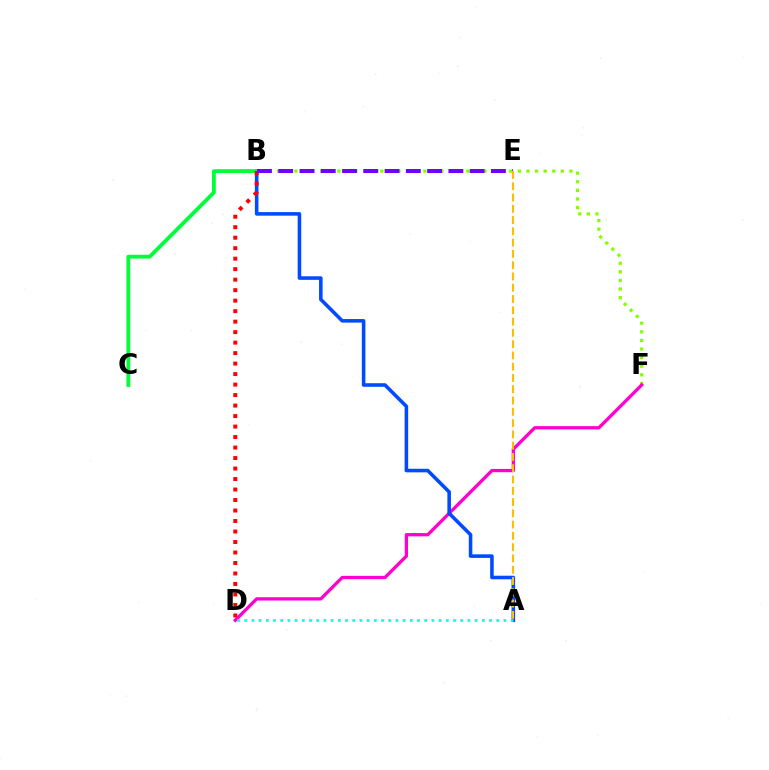{('B', 'F'): [{'color': '#84ff00', 'line_style': 'dotted', 'thickness': 2.34}], ('D', 'F'): [{'color': '#ff00cf', 'line_style': 'solid', 'thickness': 2.36}], ('A', 'B'): [{'color': '#004bff', 'line_style': 'solid', 'thickness': 2.57}], ('B', 'C'): [{'color': '#00ff39', 'line_style': 'solid', 'thickness': 2.74}], ('A', 'D'): [{'color': '#00fff6', 'line_style': 'dotted', 'thickness': 1.96}], ('B', 'D'): [{'color': '#ff0000', 'line_style': 'dotted', 'thickness': 2.85}], ('B', 'E'): [{'color': '#7200ff', 'line_style': 'dashed', 'thickness': 2.89}], ('A', 'E'): [{'color': '#ffbd00', 'line_style': 'dashed', 'thickness': 1.53}]}